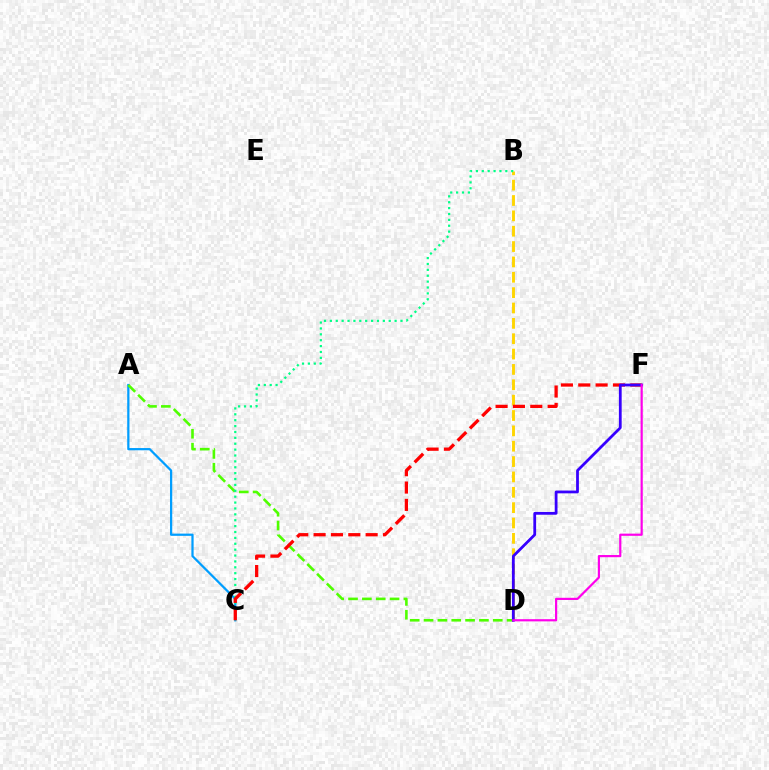{('B', 'D'): [{'color': '#ffd500', 'line_style': 'dashed', 'thickness': 2.09}], ('A', 'C'): [{'color': '#009eff', 'line_style': 'solid', 'thickness': 1.61}], ('A', 'D'): [{'color': '#4fff00', 'line_style': 'dashed', 'thickness': 1.88}], ('B', 'C'): [{'color': '#00ff86', 'line_style': 'dotted', 'thickness': 1.6}], ('C', 'F'): [{'color': '#ff0000', 'line_style': 'dashed', 'thickness': 2.36}], ('D', 'F'): [{'color': '#3700ff', 'line_style': 'solid', 'thickness': 2.0}, {'color': '#ff00ed', 'line_style': 'solid', 'thickness': 1.57}]}